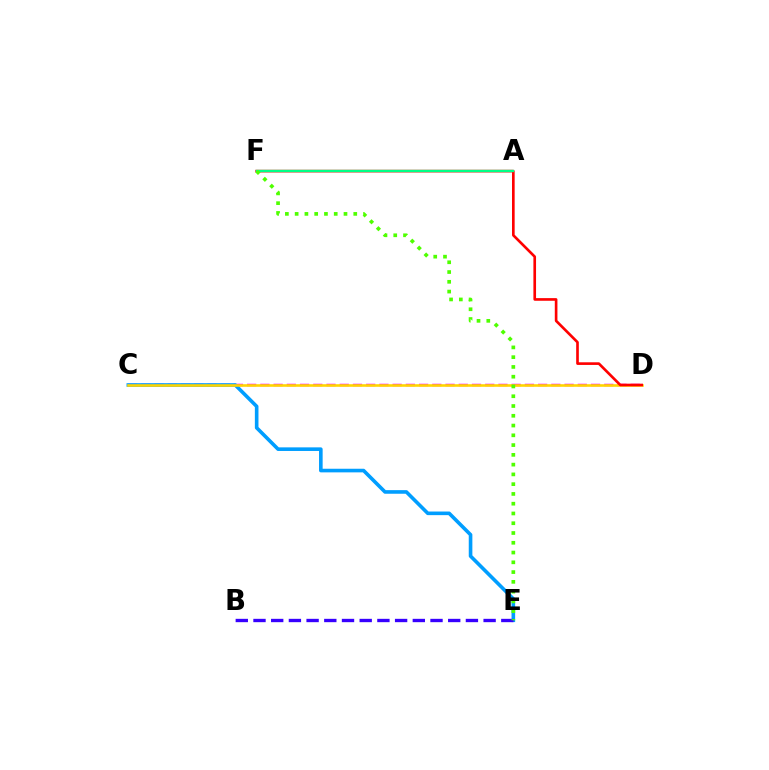{('C', 'D'): [{'color': '#ff00ed', 'line_style': 'dashed', 'thickness': 1.8}, {'color': '#ffd500', 'line_style': 'solid', 'thickness': 1.87}], ('C', 'E'): [{'color': '#009eff', 'line_style': 'solid', 'thickness': 2.6}], ('D', 'F'): [{'color': '#ff0000', 'line_style': 'solid', 'thickness': 1.91}], ('B', 'E'): [{'color': '#3700ff', 'line_style': 'dashed', 'thickness': 2.4}], ('A', 'F'): [{'color': '#00ff86', 'line_style': 'solid', 'thickness': 1.69}], ('E', 'F'): [{'color': '#4fff00', 'line_style': 'dotted', 'thickness': 2.65}]}